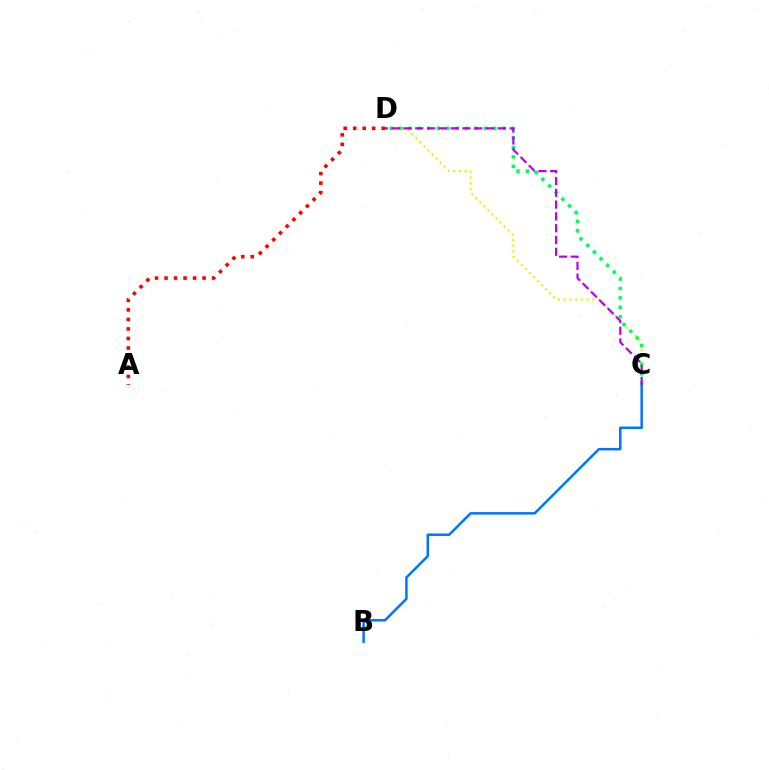{('B', 'C'): [{'color': '#0074ff', 'line_style': 'solid', 'thickness': 1.79}], ('C', 'D'): [{'color': '#d1ff00', 'line_style': 'dotted', 'thickness': 1.55}, {'color': '#00ff5c', 'line_style': 'dotted', 'thickness': 2.56}, {'color': '#b900ff', 'line_style': 'dashed', 'thickness': 1.6}], ('A', 'D'): [{'color': '#ff0000', 'line_style': 'dotted', 'thickness': 2.58}]}